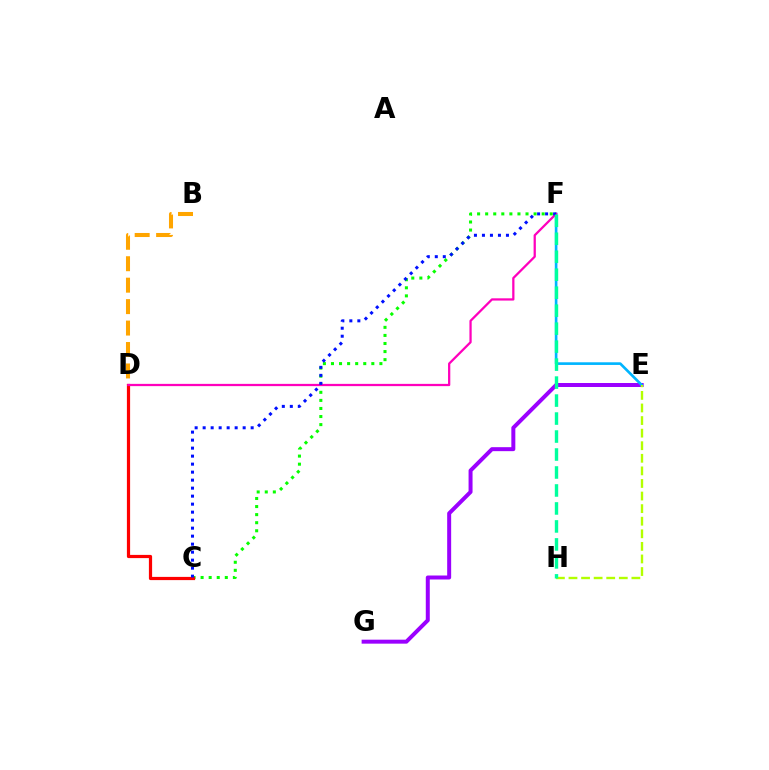{('B', 'D'): [{'color': '#ffa500', 'line_style': 'dashed', 'thickness': 2.91}], ('E', 'G'): [{'color': '#9b00ff', 'line_style': 'solid', 'thickness': 2.87}], ('C', 'F'): [{'color': '#08ff00', 'line_style': 'dotted', 'thickness': 2.19}, {'color': '#0010ff', 'line_style': 'dotted', 'thickness': 2.17}], ('C', 'D'): [{'color': '#ff0000', 'line_style': 'solid', 'thickness': 2.31}], ('E', 'F'): [{'color': '#00b5ff', 'line_style': 'solid', 'thickness': 1.91}], ('D', 'F'): [{'color': '#ff00bd', 'line_style': 'solid', 'thickness': 1.63}], ('E', 'H'): [{'color': '#b3ff00', 'line_style': 'dashed', 'thickness': 1.71}], ('F', 'H'): [{'color': '#00ff9d', 'line_style': 'dashed', 'thickness': 2.44}]}